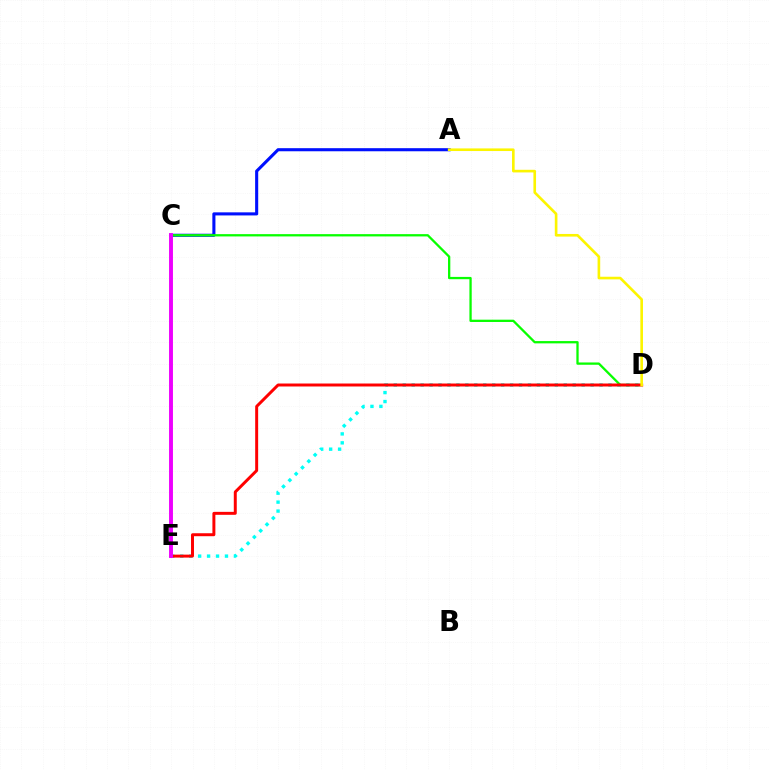{('D', 'E'): [{'color': '#00fff6', 'line_style': 'dotted', 'thickness': 2.43}, {'color': '#ff0000', 'line_style': 'solid', 'thickness': 2.14}], ('A', 'C'): [{'color': '#0010ff', 'line_style': 'solid', 'thickness': 2.22}], ('C', 'D'): [{'color': '#08ff00', 'line_style': 'solid', 'thickness': 1.65}], ('A', 'D'): [{'color': '#fcf500', 'line_style': 'solid', 'thickness': 1.89}], ('C', 'E'): [{'color': '#ee00ff', 'line_style': 'solid', 'thickness': 2.81}]}